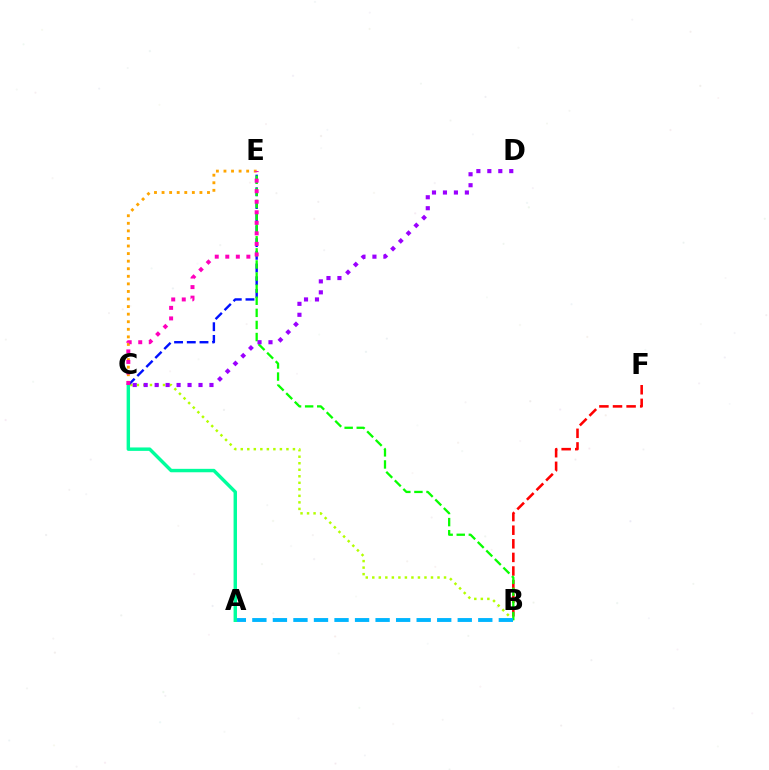{('B', 'F'): [{'color': '#ff0000', 'line_style': 'dashed', 'thickness': 1.85}], ('B', 'C'): [{'color': '#b3ff00', 'line_style': 'dotted', 'thickness': 1.77}], ('C', 'E'): [{'color': '#0010ff', 'line_style': 'dashed', 'thickness': 1.73}, {'color': '#ffa500', 'line_style': 'dotted', 'thickness': 2.06}, {'color': '#ff00bd', 'line_style': 'dotted', 'thickness': 2.86}], ('B', 'E'): [{'color': '#08ff00', 'line_style': 'dashed', 'thickness': 1.64}], ('C', 'D'): [{'color': '#9b00ff', 'line_style': 'dotted', 'thickness': 2.98}], ('A', 'B'): [{'color': '#00b5ff', 'line_style': 'dashed', 'thickness': 2.79}], ('A', 'C'): [{'color': '#00ff9d', 'line_style': 'solid', 'thickness': 2.47}]}